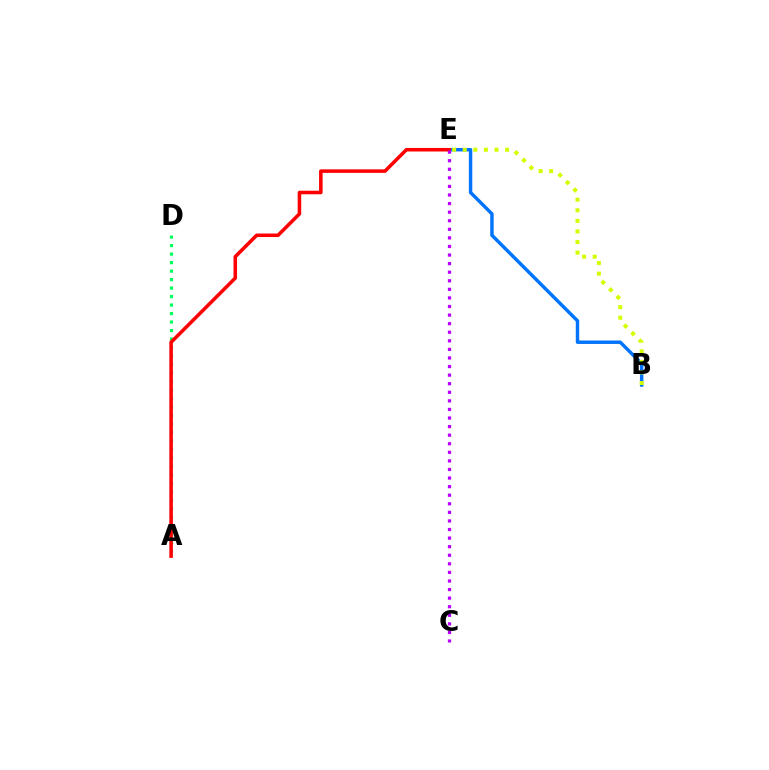{('B', 'E'): [{'color': '#0074ff', 'line_style': 'solid', 'thickness': 2.47}, {'color': '#d1ff00', 'line_style': 'dotted', 'thickness': 2.88}], ('A', 'D'): [{'color': '#00ff5c', 'line_style': 'dotted', 'thickness': 2.31}], ('A', 'E'): [{'color': '#ff0000', 'line_style': 'solid', 'thickness': 2.55}], ('C', 'E'): [{'color': '#b900ff', 'line_style': 'dotted', 'thickness': 2.33}]}